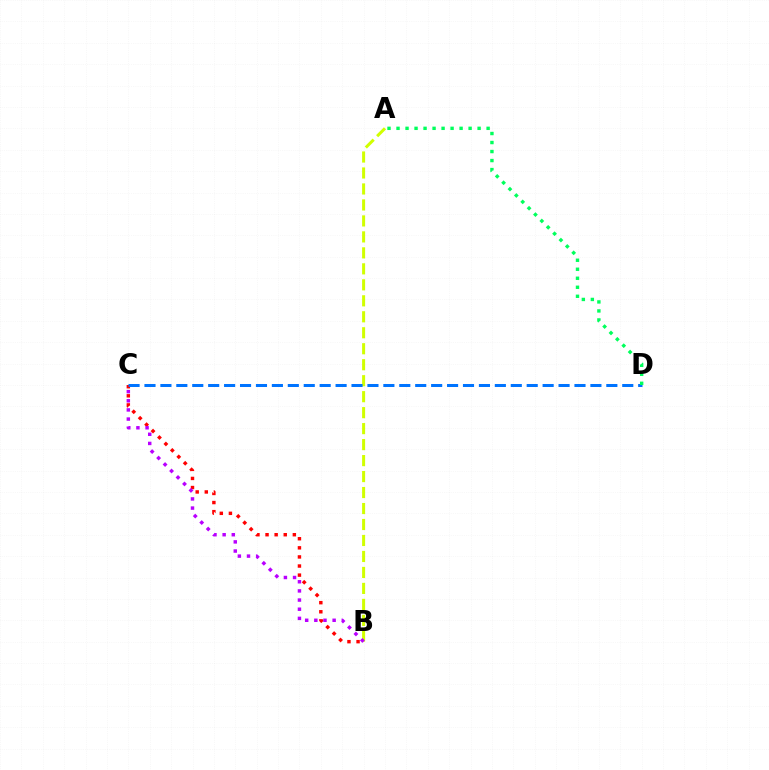{('A', 'B'): [{'color': '#d1ff00', 'line_style': 'dashed', 'thickness': 2.17}], ('B', 'C'): [{'color': '#ff0000', 'line_style': 'dotted', 'thickness': 2.47}, {'color': '#b900ff', 'line_style': 'dotted', 'thickness': 2.49}], ('C', 'D'): [{'color': '#0074ff', 'line_style': 'dashed', 'thickness': 2.16}], ('A', 'D'): [{'color': '#00ff5c', 'line_style': 'dotted', 'thickness': 2.45}]}